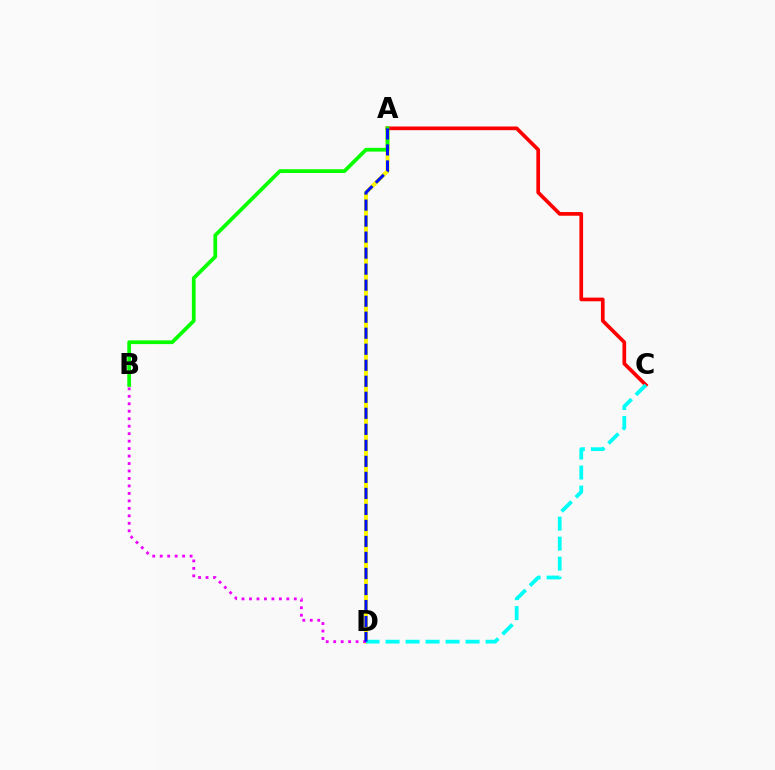{('A', 'D'): [{'color': '#fcf500', 'line_style': 'solid', 'thickness': 2.84}, {'color': '#0010ff', 'line_style': 'dashed', 'thickness': 2.18}], ('A', 'C'): [{'color': '#ff0000', 'line_style': 'solid', 'thickness': 2.65}], ('B', 'D'): [{'color': '#ee00ff', 'line_style': 'dotted', 'thickness': 2.03}], ('C', 'D'): [{'color': '#00fff6', 'line_style': 'dashed', 'thickness': 2.72}], ('A', 'B'): [{'color': '#08ff00', 'line_style': 'solid', 'thickness': 2.7}]}